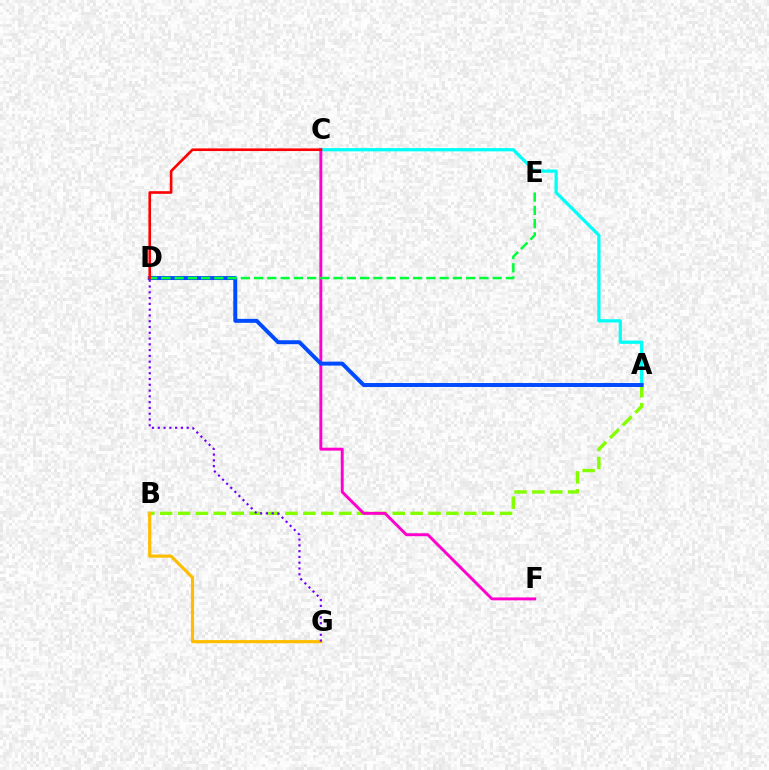{('A', 'C'): [{'color': '#00fff6', 'line_style': 'solid', 'thickness': 2.33}], ('A', 'B'): [{'color': '#84ff00', 'line_style': 'dashed', 'thickness': 2.43}], ('C', 'F'): [{'color': '#ff00cf', 'line_style': 'solid', 'thickness': 2.11}], ('B', 'G'): [{'color': '#ffbd00', 'line_style': 'solid', 'thickness': 2.27}], ('A', 'D'): [{'color': '#004bff', 'line_style': 'solid', 'thickness': 2.84}], ('D', 'E'): [{'color': '#00ff39', 'line_style': 'dashed', 'thickness': 1.8}], ('D', 'G'): [{'color': '#7200ff', 'line_style': 'dotted', 'thickness': 1.57}], ('C', 'D'): [{'color': '#ff0000', 'line_style': 'solid', 'thickness': 1.89}]}